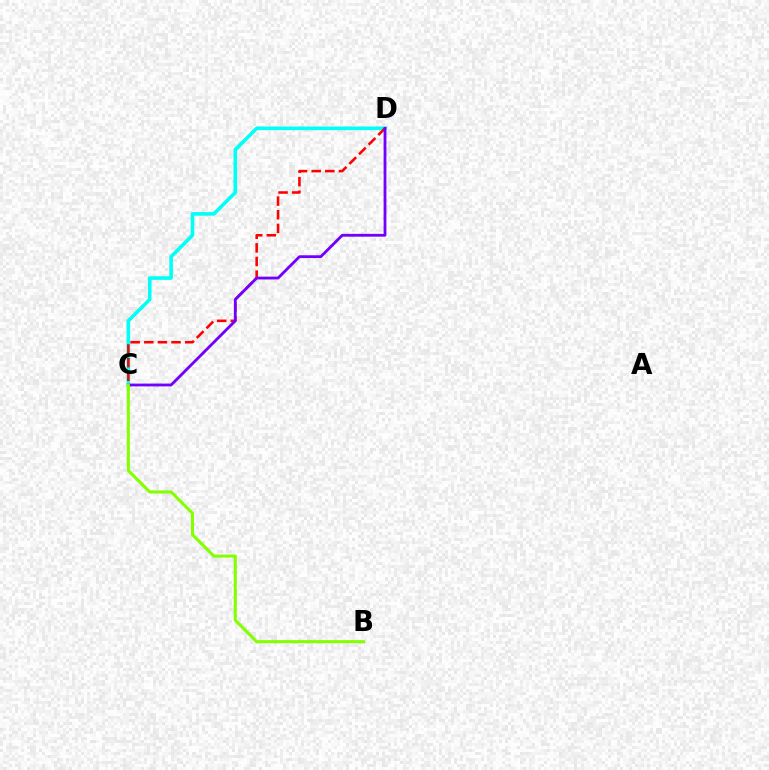{('C', 'D'): [{'color': '#00fff6', 'line_style': 'solid', 'thickness': 2.59}, {'color': '#ff0000', 'line_style': 'dashed', 'thickness': 1.85}, {'color': '#7200ff', 'line_style': 'solid', 'thickness': 2.02}], ('B', 'C'): [{'color': '#84ff00', 'line_style': 'solid', 'thickness': 2.21}]}